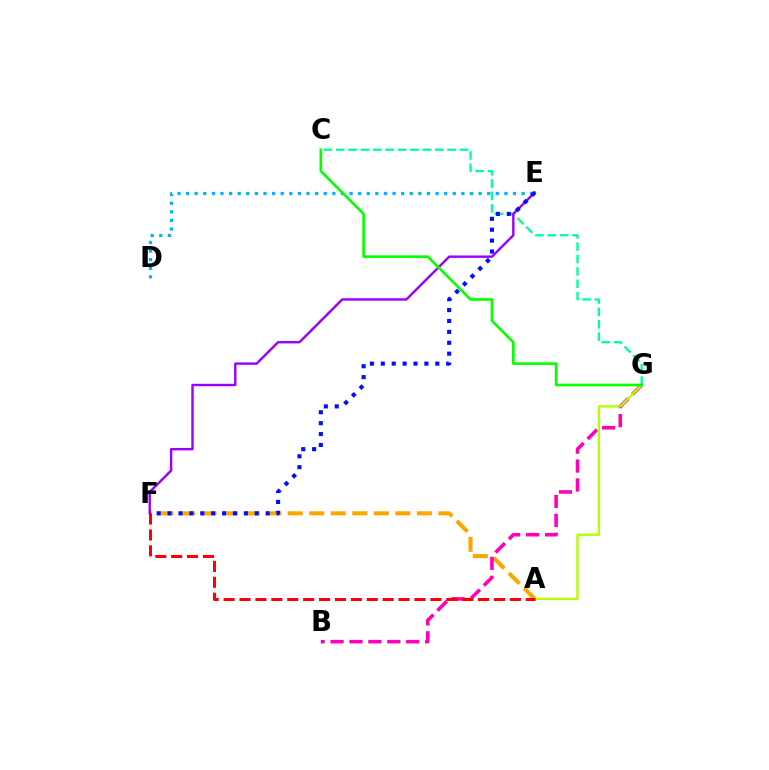{('A', 'F'): [{'color': '#ffa500', 'line_style': 'dashed', 'thickness': 2.93}, {'color': '#ff0000', 'line_style': 'dashed', 'thickness': 2.16}], ('B', 'G'): [{'color': '#ff00bd', 'line_style': 'dashed', 'thickness': 2.57}], ('A', 'G'): [{'color': '#b3ff00', 'line_style': 'solid', 'thickness': 1.7}], ('D', 'E'): [{'color': '#00b5ff', 'line_style': 'dotted', 'thickness': 2.34}], ('C', 'G'): [{'color': '#00ff9d', 'line_style': 'dashed', 'thickness': 1.68}, {'color': '#08ff00', 'line_style': 'solid', 'thickness': 1.92}], ('E', 'F'): [{'color': '#9b00ff', 'line_style': 'solid', 'thickness': 1.74}, {'color': '#0010ff', 'line_style': 'dotted', 'thickness': 2.96}]}